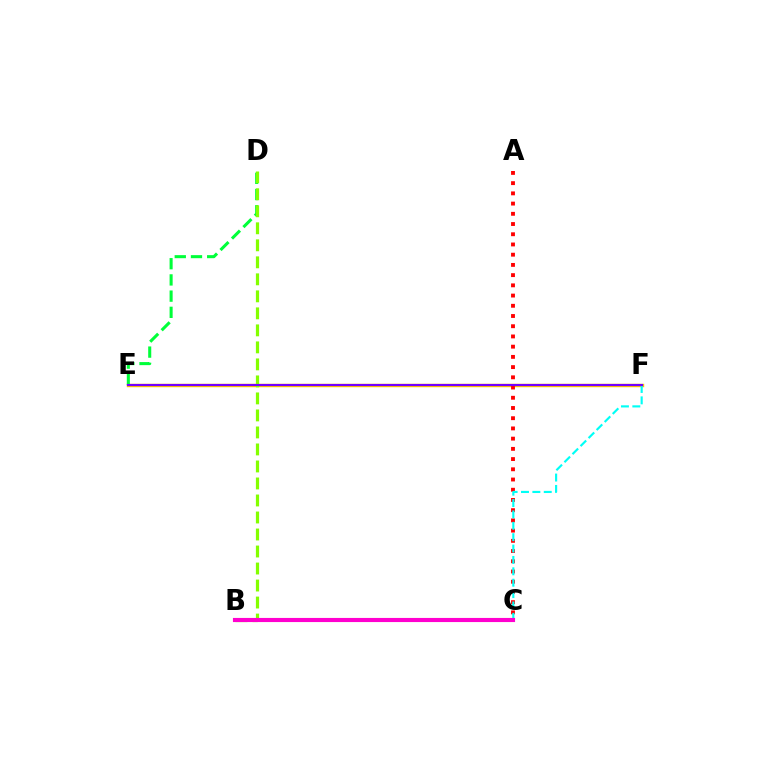{('E', 'F'): [{'color': '#ffbd00', 'line_style': 'solid', 'thickness': 2.46}, {'color': '#7200ff', 'line_style': 'solid', 'thickness': 1.53}], ('D', 'E'): [{'color': '#00ff39', 'line_style': 'dashed', 'thickness': 2.2}], ('B', 'D'): [{'color': '#84ff00', 'line_style': 'dashed', 'thickness': 2.31}], ('A', 'C'): [{'color': '#ff0000', 'line_style': 'dotted', 'thickness': 2.78}], ('B', 'C'): [{'color': '#004bff', 'line_style': 'solid', 'thickness': 2.86}, {'color': '#ff00cf', 'line_style': 'solid', 'thickness': 2.97}], ('C', 'F'): [{'color': '#00fff6', 'line_style': 'dashed', 'thickness': 1.55}]}